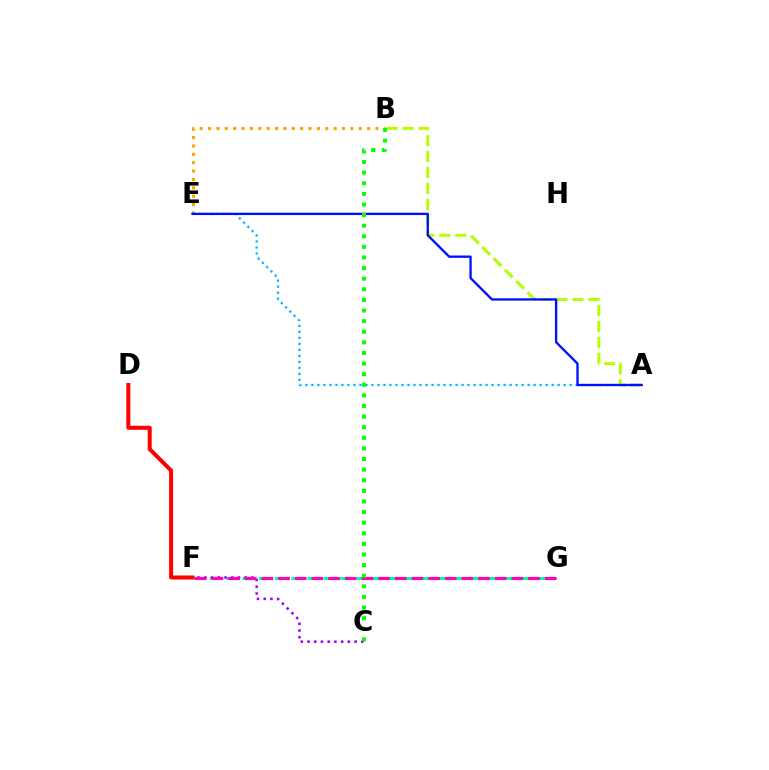{('B', 'E'): [{'color': '#ffa500', 'line_style': 'dotted', 'thickness': 2.27}], ('F', 'G'): [{'color': '#00ff9d', 'line_style': 'dashed', 'thickness': 2.21}, {'color': '#ff00bd', 'line_style': 'dashed', 'thickness': 2.26}], ('C', 'F'): [{'color': '#9b00ff', 'line_style': 'dotted', 'thickness': 1.83}], ('A', 'B'): [{'color': '#b3ff00', 'line_style': 'dashed', 'thickness': 2.17}], ('A', 'E'): [{'color': '#00b5ff', 'line_style': 'dotted', 'thickness': 1.63}, {'color': '#0010ff', 'line_style': 'solid', 'thickness': 1.67}], ('B', 'C'): [{'color': '#08ff00', 'line_style': 'dotted', 'thickness': 2.88}], ('D', 'F'): [{'color': '#ff0000', 'line_style': 'solid', 'thickness': 2.89}]}